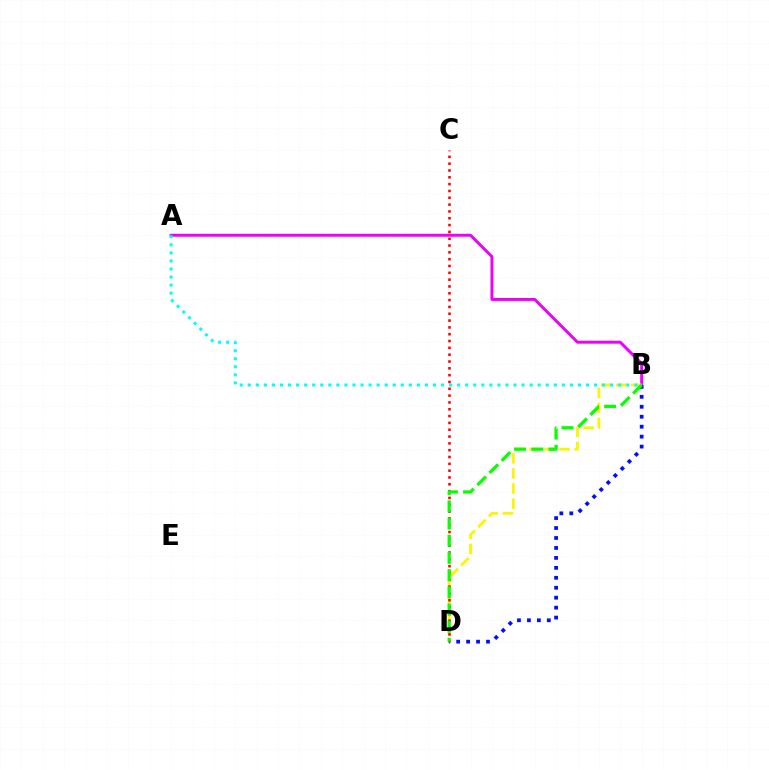{('A', 'B'): [{'color': '#ee00ff', 'line_style': 'solid', 'thickness': 2.12}, {'color': '#00fff6', 'line_style': 'dotted', 'thickness': 2.19}], ('B', 'D'): [{'color': '#fcf500', 'line_style': 'dashed', 'thickness': 2.05}, {'color': '#0010ff', 'line_style': 'dotted', 'thickness': 2.7}, {'color': '#08ff00', 'line_style': 'dashed', 'thickness': 2.33}], ('C', 'D'): [{'color': '#ff0000', 'line_style': 'dotted', 'thickness': 1.85}]}